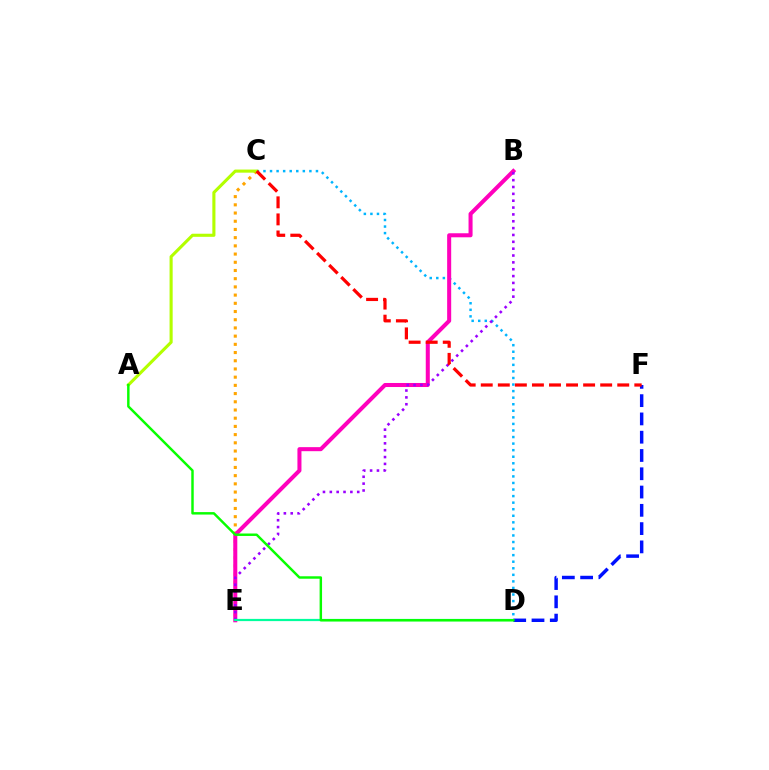{('C', 'D'): [{'color': '#00b5ff', 'line_style': 'dotted', 'thickness': 1.78}], ('C', 'E'): [{'color': '#ffa500', 'line_style': 'dotted', 'thickness': 2.23}], ('A', 'C'): [{'color': '#b3ff00', 'line_style': 'solid', 'thickness': 2.23}], ('B', 'E'): [{'color': '#ff00bd', 'line_style': 'solid', 'thickness': 2.9}, {'color': '#9b00ff', 'line_style': 'dotted', 'thickness': 1.86}], ('D', 'F'): [{'color': '#0010ff', 'line_style': 'dashed', 'thickness': 2.48}], ('D', 'E'): [{'color': '#00ff9d', 'line_style': 'solid', 'thickness': 1.6}], ('C', 'F'): [{'color': '#ff0000', 'line_style': 'dashed', 'thickness': 2.32}], ('A', 'D'): [{'color': '#08ff00', 'line_style': 'solid', 'thickness': 1.77}]}